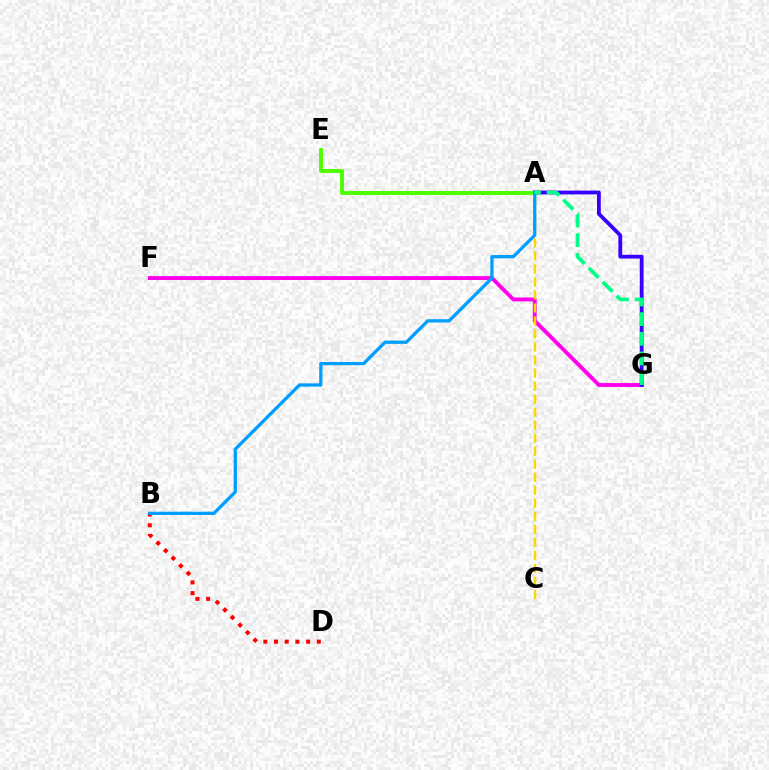{('F', 'G'): [{'color': '#ff00ed', 'line_style': 'solid', 'thickness': 2.79}], ('A', 'C'): [{'color': '#ffd500', 'line_style': 'dashed', 'thickness': 1.77}], ('B', 'D'): [{'color': '#ff0000', 'line_style': 'dotted', 'thickness': 2.91}], ('A', 'G'): [{'color': '#3700ff', 'line_style': 'solid', 'thickness': 2.74}, {'color': '#00ff86', 'line_style': 'dashed', 'thickness': 2.67}], ('A', 'E'): [{'color': '#4fff00', 'line_style': 'solid', 'thickness': 2.83}], ('A', 'B'): [{'color': '#009eff', 'line_style': 'solid', 'thickness': 2.35}]}